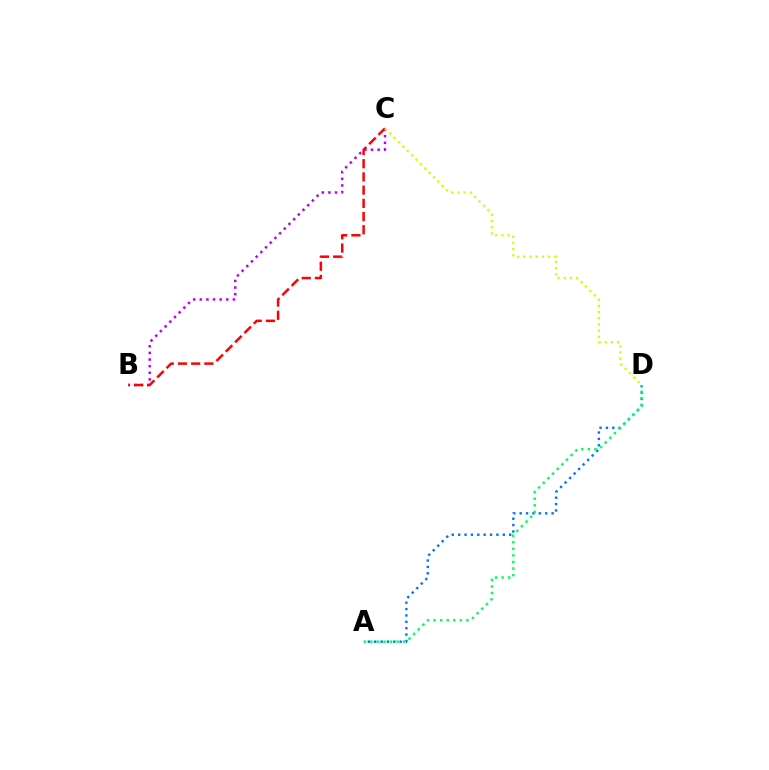{('A', 'D'): [{'color': '#0074ff', 'line_style': 'dotted', 'thickness': 1.73}, {'color': '#00ff5c', 'line_style': 'dotted', 'thickness': 1.78}], ('B', 'C'): [{'color': '#b900ff', 'line_style': 'dotted', 'thickness': 1.8}, {'color': '#ff0000', 'line_style': 'dashed', 'thickness': 1.79}], ('C', 'D'): [{'color': '#d1ff00', 'line_style': 'dotted', 'thickness': 1.68}]}